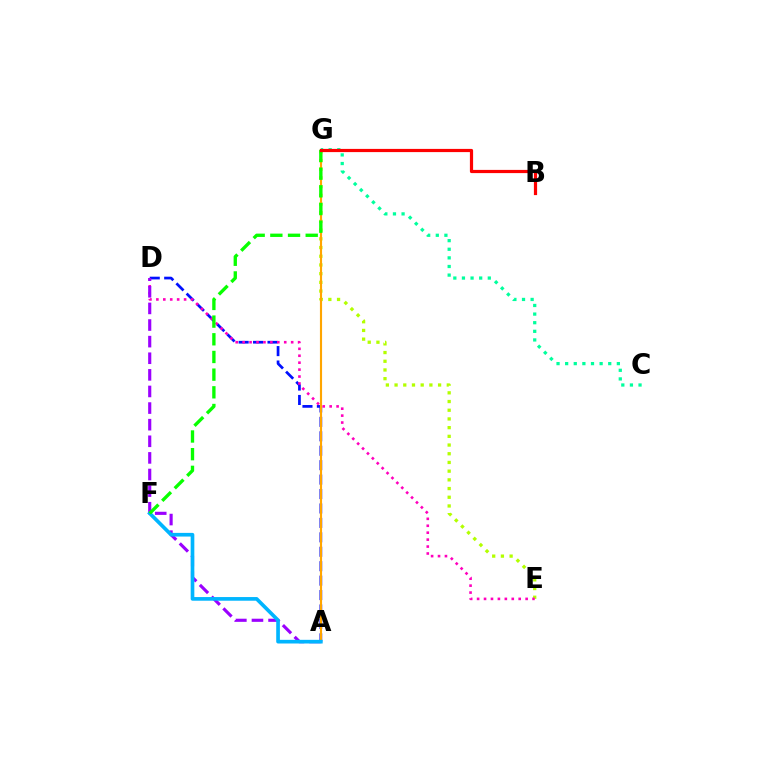{('A', 'D'): [{'color': '#0010ff', 'line_style': 'dashed', 'thickness': 1.96}, {'color': '#9b00ff', 'line_style': 'dashed', 'thickness': 2.26}], ('E', 'G'): [{'color': '#b3ff00', 'line_style': 'dotted', 'thickness': 2.36}], ('D', 'E'): [{'color': '#ff00bd', 'line_style': 'dotted', 'thickness': 1.88}], ('A', 'G'): [{'color': '#ffa500', 'line_style': 'solid', 'thickness': 1.54}], ('A', 'F'): [{'color': '#00b5ff', 'line_style': 'solid', 'thickness': 2.64}], ('F', 'G'): [{'color': '#08ff00', 'line_style': 'dashed', 'thickness': 2.4}], ('C', 'G'): [{'color': '#00ff9d', 'line_style': 'dotted', 'thickness': 2.34}], ('B', 'G'): [{'color': '#ff0000', 'line_style': 'solid', 'thickness': 2.31}]}